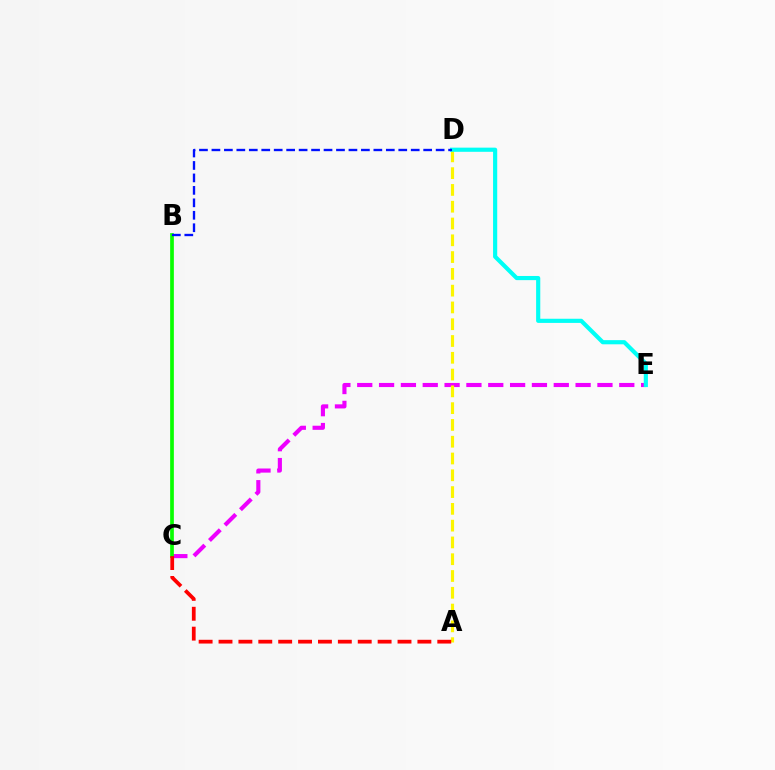{('C', 'E'): [{'color': '#ee00ff', 'line_style': 'dashed', 'thickness': 2.97}], ('A', 'D'): [{'color': '#fcf500', 'line_style': 'dashed', 'thickness': 2.28}], ('B', 'C'): [{'color': '#08ff00', 'line_style': 'solid', 'thickness': 2.67}], ('D', 'E'): [{'color': '#00fff6', 'line_style': 'solid', 'thickness': 2.99}], ('A', 'C'): [{'color': '#ff0000', 'line_style': 'dashed', 'thickness': 2.7}], ('B', 'D'): [{'color': '#0010ff', 'line_style': 'dashed', 'thickness': 1.69}]}